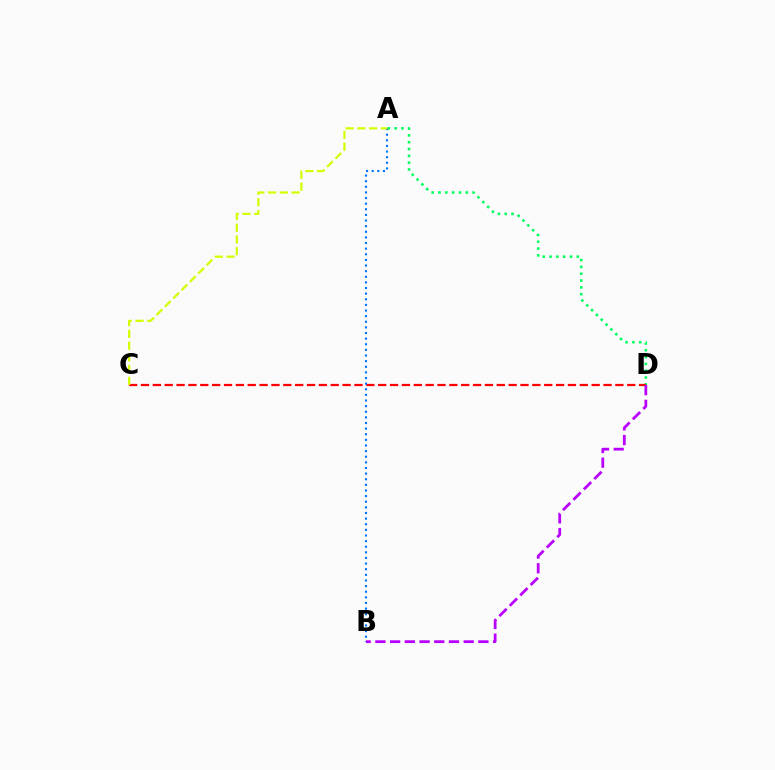{('A', 'D'): [{'color': '#00ff5c', 'line_style': 'dotted', 'thickness': 1.85}], ('C', 'D'): [{'color': '#ff0000', 'line_style': 'dashed', 'thickness': 1.61}], ('A', 'B'): [{'color': '#0074ff', 'line_style': 'dotted', 'thickness': 1.53}], ('B', 'D'): [{'color': '#b900ff', 'line_style': 'dashed', 'thickness': 2.0}], ('A', 'C'): [{'color': '#d1ff00', 'line_style': 'dashed', 'thickness': 1.6}]}